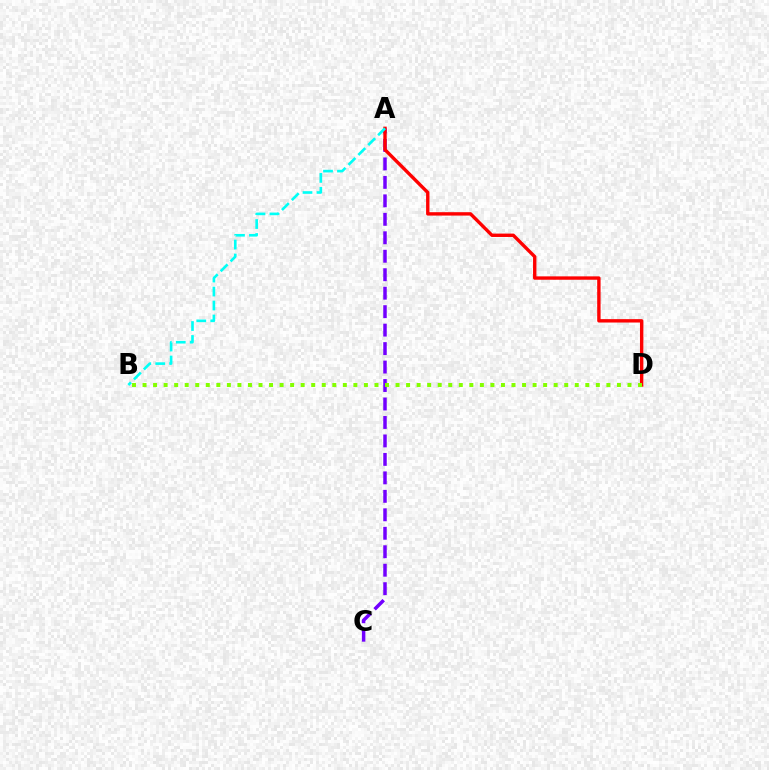{('A', 'C'): [{'color': '#7200ff', 'line_style': 'dashed', 'thickness': 2.51}], ('A', 'D'): [{'color': '#ff0000', 'line_style': 'solid', 'thickness': 2.44}], ('B', 'D'): [{'color': '#84ff00', 'line_style': 'dotted', 'thickness': 2.86}], ('A', 'B'): [{'color': '#00fff6', 'line_style': 'dashed', 'thickness': 1.9}]}